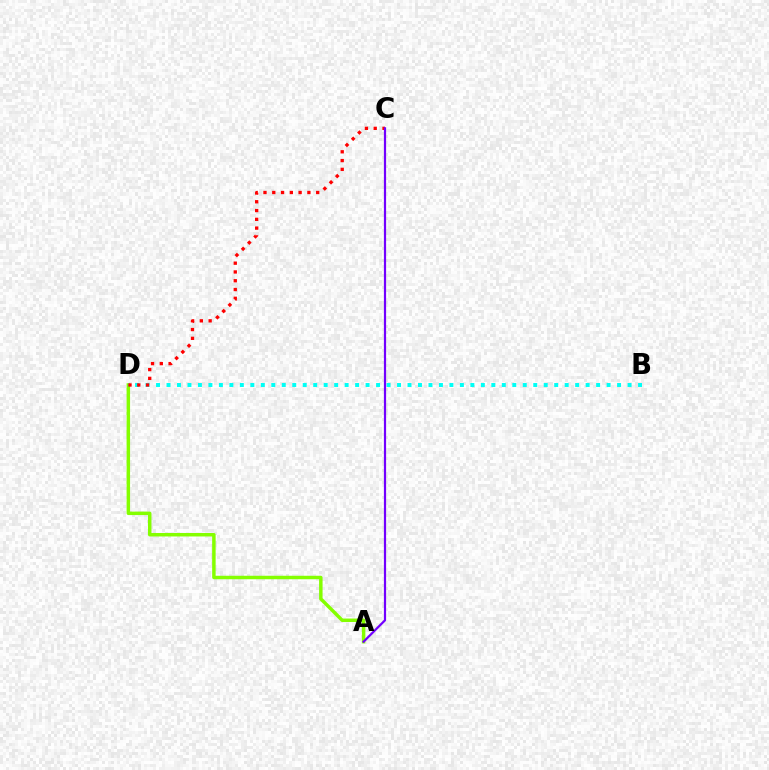{('A', 'D'): [{'color': '#84ff00', 'line_style': 'solid', 'thickness': 2.5}], ('B', 'D'): [{'color': '#00fff6', 'line_style': 'dotted', 'thickness': 2.85}], ('C', 'D'): [{'color': '#ff0000', 'line_style': 'dotted', 'thickness': 2.39}], ('A', 'C'): [{'color': '#7200ff', 'line_style': 'solid', 'thickness': 1.59}]}